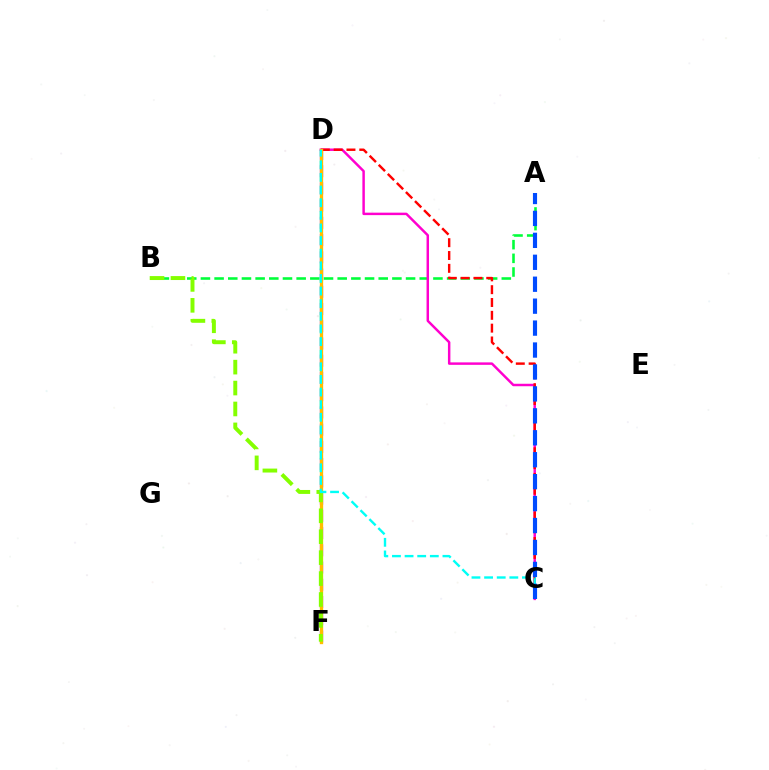{('D', 'F'): [{'color': '#7200ff', 'line_style': 'dashed', 'thickness': 2.34}, {'color': '#ffbd00', 'line_style': 'solid', 'thickness': 2.39}], ('A', 'B'): [{'color': '#00ff39', 'line_style': 'dashed', 'thickness': 1.86}], ('C', 'D'): [{'color': '#ff00cf', 'line_style': 'solid', 'thickness': 1.78}, {'color': '#ff0000', 'line_style': 'dashed', 'thickness': 1.74}, {'color': '#00fff6', 'line_style': 'dashed', 'thickness': 1.72}], ('B', 'F'): [{'color': '#84ff00', 'line_style': 'dashed', 'thickness': 2.84}], ('A', 'C'): [{'color': '#004bff', 'line_style': 'dashed', 'thickness': 2.98}]}